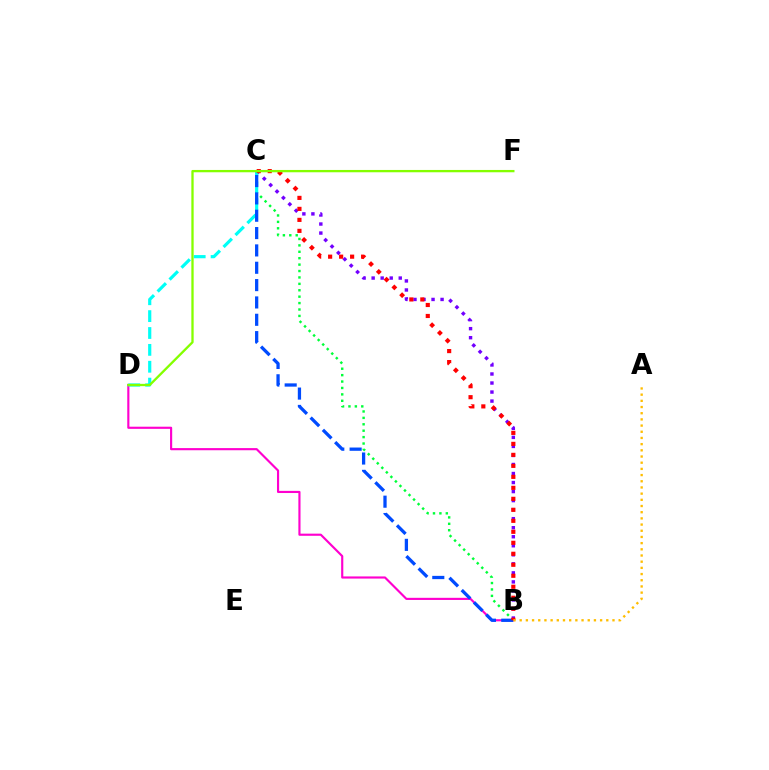{('B', 'C'): [{'color': '#00ff39', 'line_style': 'dotted', 'thickness': 1.74}, {'color': '#7200ff', 'line_style': 'dotted', 'thickness': 2.45}, {'color': '#004bff', 'line_style': 'dashed', 'thickness': 2.36}, {'color': '#ff0000', 'line_style': 'dotted', 'thickness': 2.99}], ('B', 'D'): [{'color': '#ff00cf', 'line_style': 'solid', 'thickness': 1.55}], ('C', 'D'): [{'color': '#00fff6', 'line_style': 'dashed', 'thickness': 2.29}], ('D', 'F'): [{'color': '#84ff00', 'line_style': 'solid', 'thickness': 1.67}], ('A', 'B'): [{'color': '#ffbd00', 'line_style': 'dotted', 'thickness': 1.68}]}